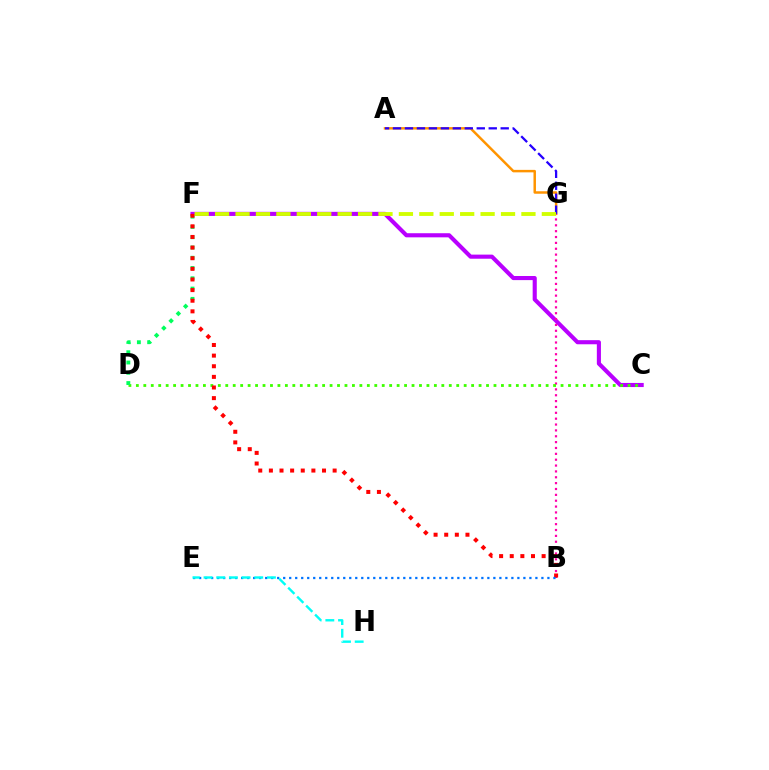{('C', 'F'): [{'color': '#b900ff', 'line_style': 'solid', 'thickness': 2.96}], ('A', 'G'): [{'color': '#ff9400', 'line_style': 'solid', 'thickness': 1.79}, {'color': '#2500ff', 'line_style': 'dashed', 'thickness': 1.63}], ('B', 'G'): [{'color': '#ff00ac', 'line_style': 'dotted', 'thickness': 1.59}], ('C', 'D'): [{'color': '#3dff00', 'line_style': 'dotted', 'thickness': 2.02}], ('D', 'F'): [{'color': '#00ff5c', 'line_style': 'dotted', 'thickness': 2.79}], ('B', 'F'): [{'color': '#ff0000', 'line_style': 'dotted', 'thickness': 2.89}], ('B', 'E'): [{'color': '#0074ff', 'line_style': 'dotted', 'thickness': 1.63}], ('F', 'G'): [{'color': '#d1ff00', 'line_style': 'dashed', 'thickness': 2.77}], ('E', 'H'): [{'color': '#00fff6', 'line_style': 'dashed', 'thickness': 1.72}]}